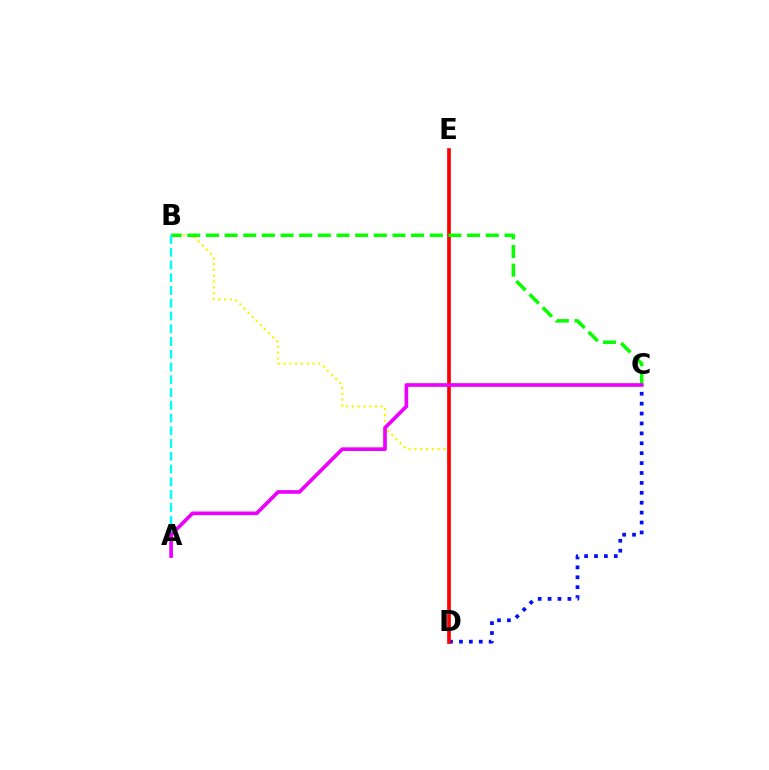{('B', 'D'): [{'color': '#fcf500', 'line_style': 'dotted', 'thickness': 1.58}], ('C', 'D'): [{'color': '#0010ff', 'line_style': 'dotted', 'thickness': 2.69}], ('D', 'E'): [{'color': '#ff0000', 'line_style': 'solid', 'thickness': 2.66}], ('B', 'C'): [{'color': '#08ff00', 'line_style': 'dashed', 'thickness': 2.53}], ('A', 'B'): [{'color': '#00fff6', 'line_style': 'dashed', 'thickness': 1.73}], ('A', 'C'): [{'color': '#ee00ff', 'line_style': 'solid', 'thickness': 2.64}]}